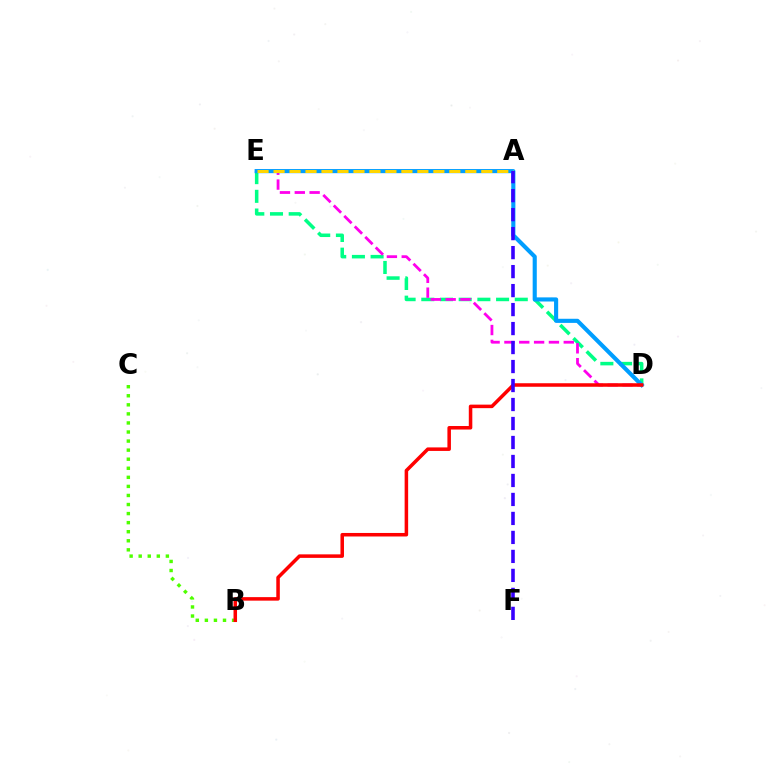{('D', 'E'): [{'color': '#00ff86', 'line_style': 'dashed', 'thickness': 2.54}, {'color': '#ff00ed', 'line_style': 'dashed', 'thickness': 2.02}, {'color': '#009eff', 'line_style': 'solid', 'thickness': 2.97}], ('B', 'C'): [{'color': '#4fff00', 'line_style': 'dotted', 'thickness': 2.46}], ('B', 'D'): [{'color': '#ff0000', 'line_style': 'solid', 'thickness': 2.54}], ('A', 'E'): [{'color': '#ffd500', 'line_style': 'dashed', 'thickness': 2.17}], ('A', 'F'): [{'color': '#3700ff', 'line_style': 'dashed', 'thickness': 2.58}]}